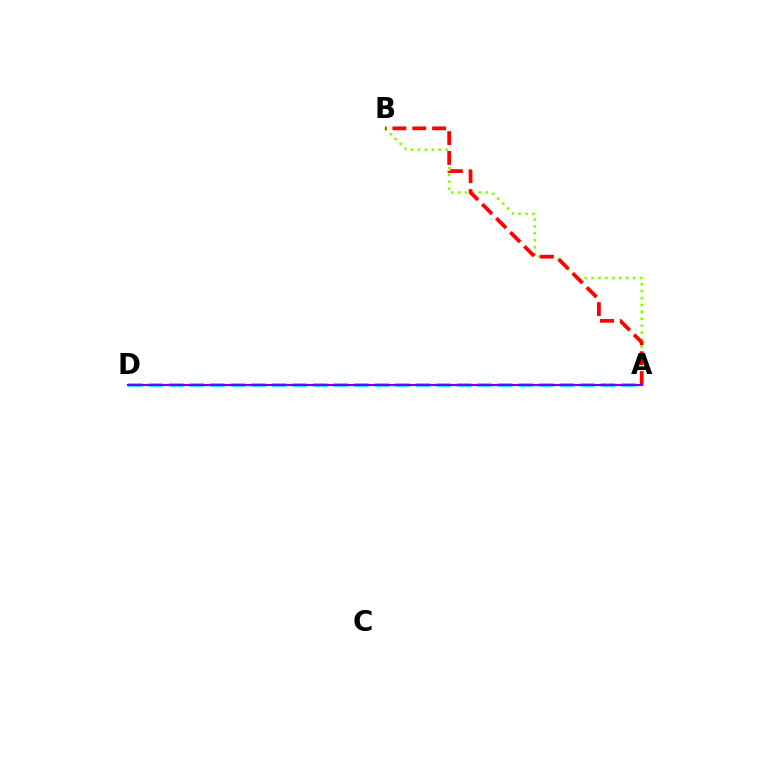{('A', 'D'): [{'color': '#00fff6', 'line_style': 'dashed', 'thickness': 2.79}, {'color': '#7200ff', 'line_style': 'solid', 'thickness': 1.55}], ('A', 'B'): [{'color': '#84ff00', 'line_style': 'dotted', 'thickness': 1.88}, {'color': '#ff0000', 'line_style': 'dashed', 'thickness': 2.7}]}